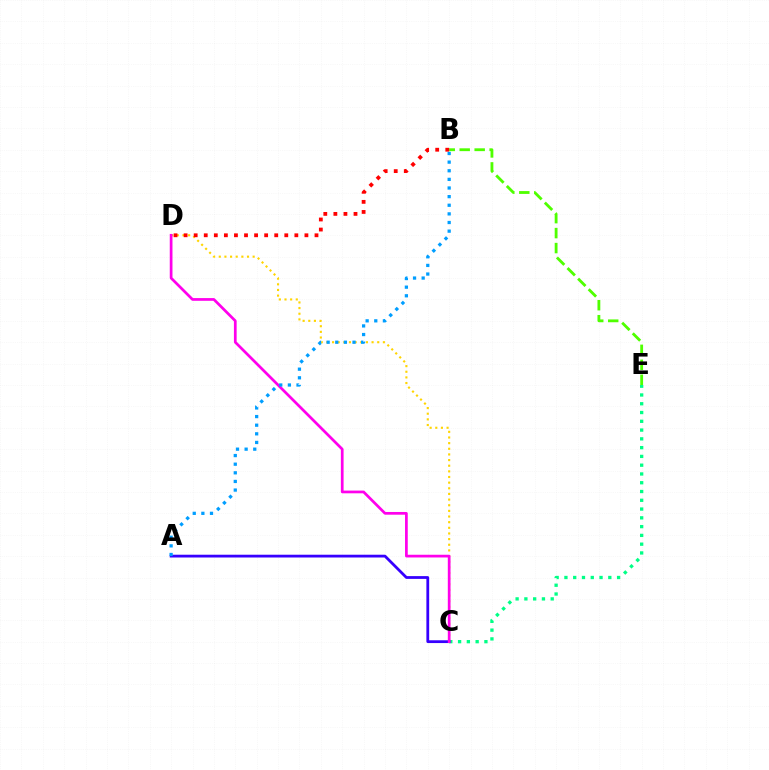{('C', 'E'): [{'color': '#00ff86', 'line_style': 'dotted', 'thickness': 2.38}], ('C', 'D'): [{'color': '#ffd500', 'line_style': 'dotted', 'thickness': 1.53}, {'color': '#ff00ed', 'line_style': 'solid', 'thickness': 1.96}], ('A', 'C'): [{'color': '#3700ff', 'line_style': 'solid', 'thickness': 2.01}], ('B', 'E'): [{'color': '#4fff00', 'line_style': 'dashed', 'thickness': 2.03}], ('B', 'D'): [{'color': '#ff0000', 'line_style': 'dotted', 'thickness': 2.74}], ('A', 'B'): [{'color': '#009eff', 'line_style': 'dotted', 'thickness': 2.34}]}